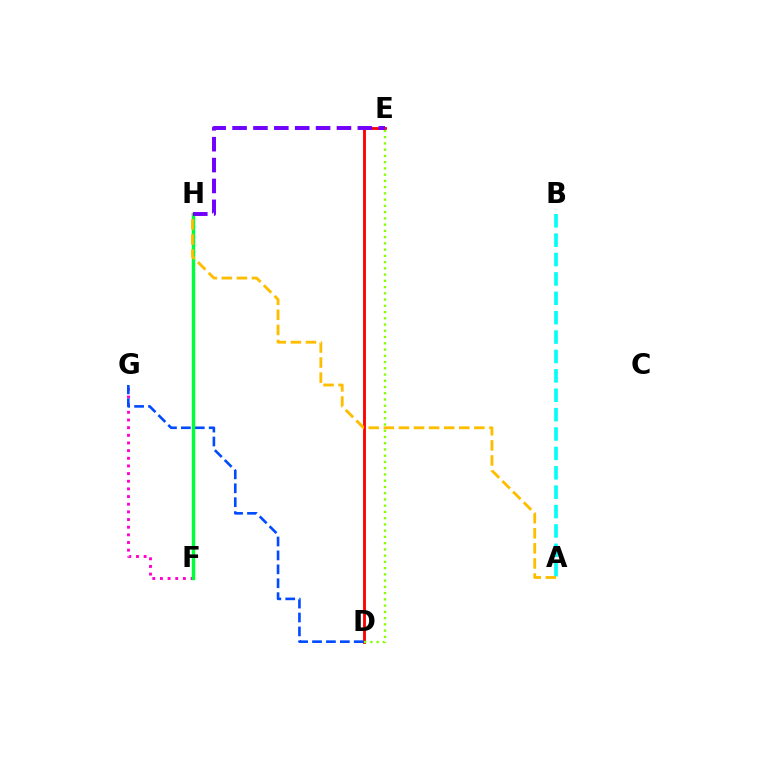{('A', 'B'): [{'color': '#00fff6', 'line_style': 'dashed', 'thickness': 2.63}], ('F', 'G'): [{'color': '#ff00cf', 'line_style': 'dotted', 'thickness': 2.08}], ('D', 'E'): [{'color': '#ff0000', 'line_style': 'solid', 'thickness': 2.05}, {'color': '#84ff00', 'line_style': 'dotted', 'thickness': 1.7}], ('D', 'G'): [{'color': '#004bff', 'line_style': 'dashed', 'thickness': 1.89}], ('F', 'H'): [{'color': '#00ff39', 'line_style': 'solid', 'thickness': 2.47}], ('A', 'H'): [{'color': '#ffbd00', 'line_style': 'dashed', 'thickness': 2.05}], ('E', 'H'): [{'color': '#7200ff', 'line_style': 'dashed', 'thickness': 2.84}]}